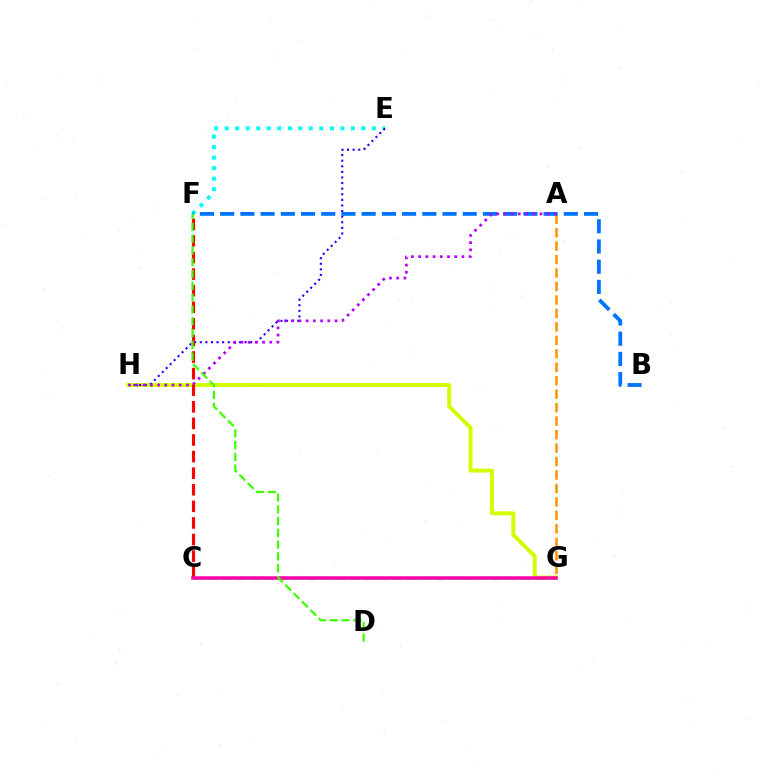{('G', 'H'): [{'color': '#d1ff00', 'line_style': 'solid', 'thickness': 2.85}], ('A', 'G'): [{'color': '#ff9400', 'line_style': 'dashed', 'thickness': 1.83}], ('E', 'F'): [{'color': '#00fff6', 'line_style': 'dotted', 'thickness': 2.86}], ('E', 'H'): [{'color': '#2500ff', 'line_style': 'dotted', 'thickness': 1.52}], ('B', 'F'): [{'color': '#0074ff', 'line_style': 'dashed', 'thickness': 2.75}], ('C', 'G'): [{'color': '#00ff5c', 'line_style': 'dashed', 'thickness': 1.93}, {'color': '#ff00ac', 'line_style': 'solid', 'thickness': 2.53}], ('C', 'F'): [{'color': '#ff0000', 'line_style': 'dashed', 'thickness': 2.25}], ('A', 'H'): [{'color': '#b900ff', 'line_style': 'dotted', 'thickness': 1.96}], ('D', 'F'): [{'color': '#3dff00', 'line_style': 'dashed', 'thickness': 1.6}]}